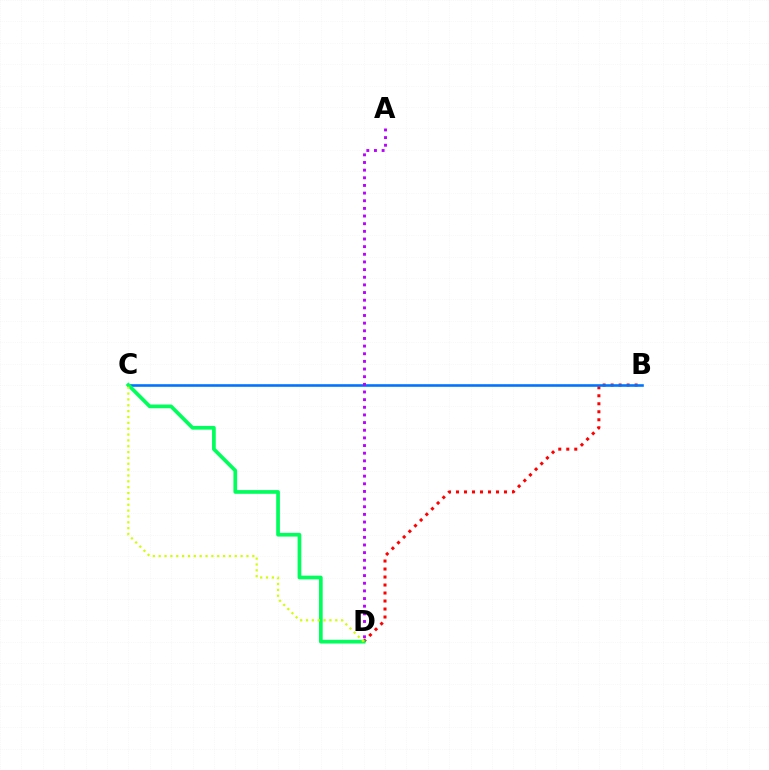{('B', 'D'): [{'color': '#ff0000', 'line_style': 'dotted', 'thickness': 2.17}], ('B', 'C'): [{'color': '#0074ff', 'line_style': 'solid', 'thickness': 1.89}], ('A', 'D'): [{'color': '#b900ff', 'line_style': 'dotted', 'thickness': 2.08}], ('C', 'D'): [{'color': '#00ff5c', 'line_style': 'solid', 'thickness': 2.67}, {'color': '#d1ff00', 'line_style': 'dotted', 'thickness': 1.59}]}